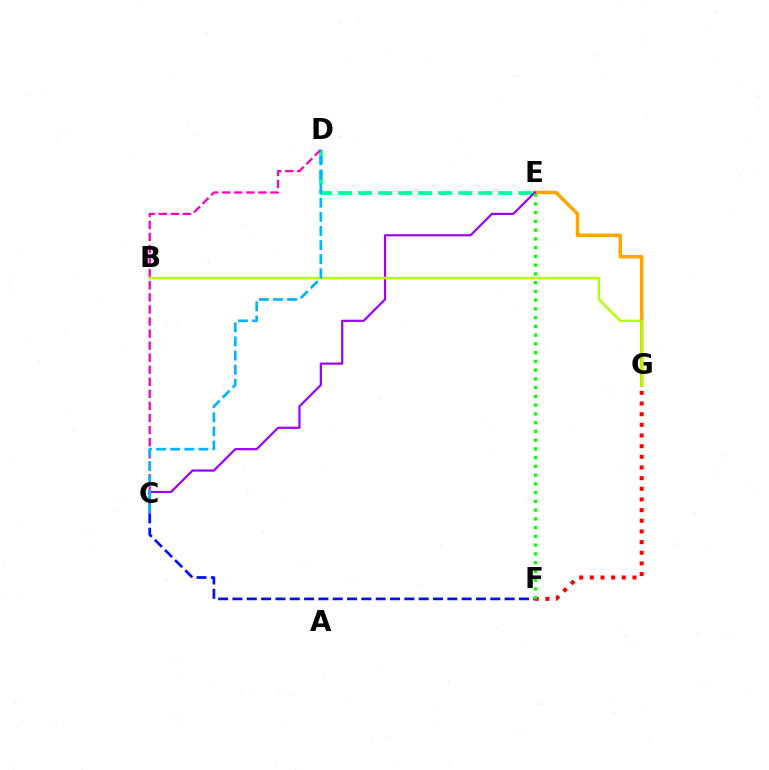{('C', 'F'): [{'color': '#0010ff', 'line_style': 'dashed', 'thickness': 1.95}], ('D', 'E'): [{'color': '#00ff9d', 'line_style': 'dashed', 'thickness': 2.72}], ('C', 'D'): [{'color': '#ff00bd', 'line_style': 'dashed', 'thickness': 1.64}, {'color': '#00b5ff', 'line_style': 'dashed', 'thickness': 1.92}], ('E', 'G'): [{'color': '#ffa500', 'line_style': 'solid', 'thickness': 2.52}], ('C', 'E'): [{'color': '#9b00ff', 'line_style': 'solid', 'thickness': 1.58}], ('B', 'G'): [{'color': '#b3ff00', 'line_style': 'solid', 'thickness': 1.76}], ('F', 'G'): [{'color': '#ff0000', 'line_style': 'dotted', 'thickness': 2.9}], ('E', 'F'): [{'color': '#08ff00', 'line_style': 'dotted', 'thickness': 2.38}]}